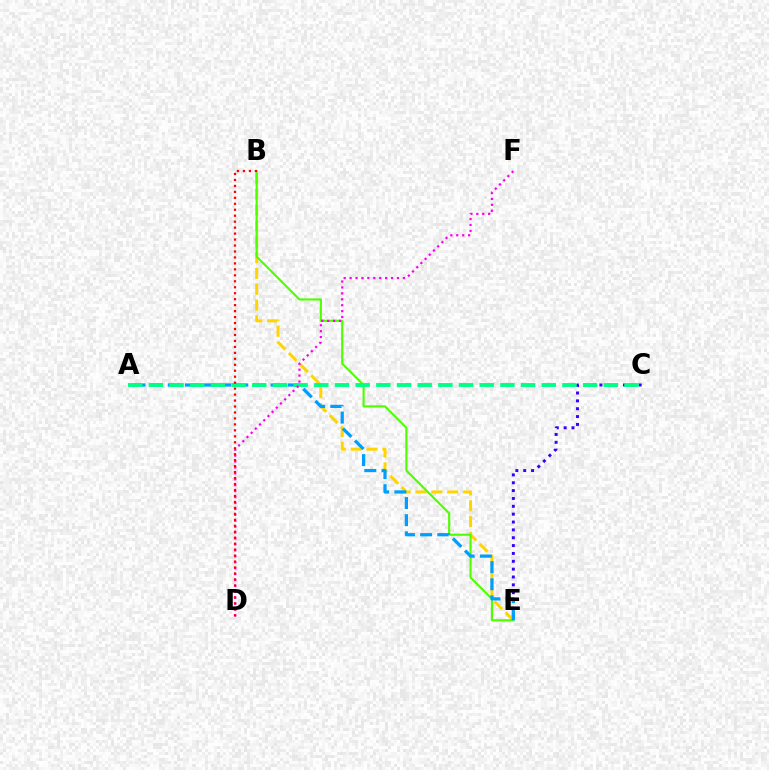{('C', 'E'): [{'color': '#3700ff', 'line_style': 'dotted', 'thickness': 2.13}], ('B', 'E'): [{'color': '#ffd500', 'line_style': 'dashed', 'thickness': 2.15}, {'color': '#4fff00', 'line_style': 'solid', 'thickness': 1.54}], ('A', 'E'): [{'color': '#009eff', 'line_style': 'dashed', 'thickness': 2.33}], ('A', 'C'): [{'color': '#00ff86', 'line_style': 'dashed', 'thickness': 2.81}], ('D', 'F'): [{'color': '#ff00ed', 'line_style': 'dotted', 'thickness': 1.61}], ('B', 'D'): [{'color': '#ff0000', 'line_style': 'dotted', 'thickness': 1.62}]}